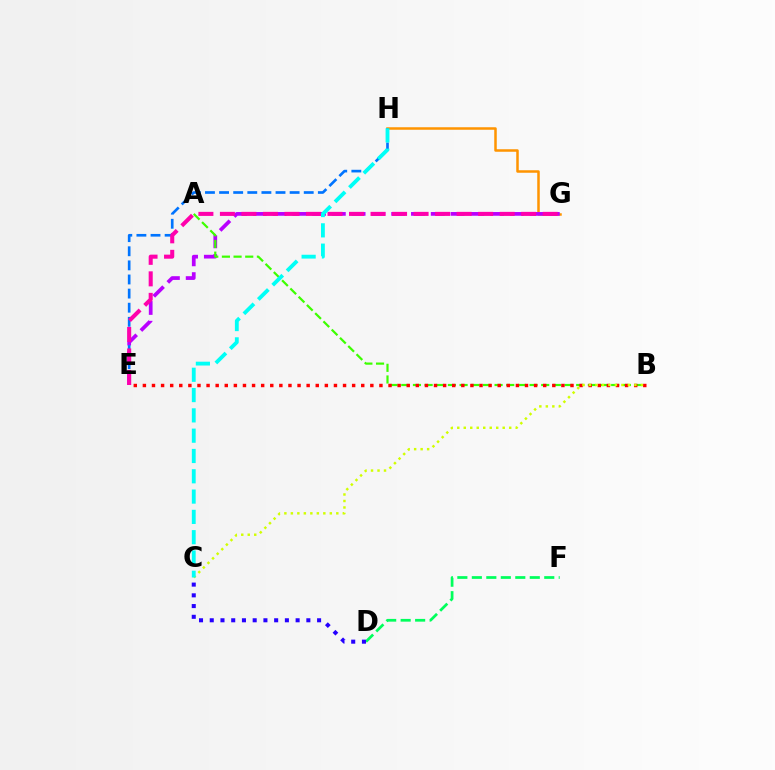{('D', 'F'): [{'color': '#00ff5c', 'line_style': 'dashed', 'thickness': 1.97}], ('G', 'H'): [{'color': '#ff9400', 'line_style': 'solid', 'thickness': 1.8}], ('E', 'G'): [{'color': '#b900ff', 'line_style': 'dashed', 'thickness': 2.69}, {'color': '#ff00ac', 'line_style': 'dashed', 'thickness': 2.92}], ('A', 'B'): [{'color': '#3dff00', 'line_style': 'dashed', 'thickness': 1.58}], ('E', 'H'): [{'color': '#0074ff', 'line_style': 'dashed', 'thickness': 1.92}], ('C', 'D'): [{'color': '#2500ff', 'line_style': 'dotted', 'thickness': 2.92}], ('B', 'E'): [{'color': '#ff0000', 'line_style': 'dotted', 'thickness': 2.47}], ('B', 'C'): [{'color': '#d1ff00', 'line_style': 'dotted', 'thickness': 1.76}], ('C', 'H'): [{'color': '#00fff6', 'line_style': 'dashed', 'thickness': 2.76}]}